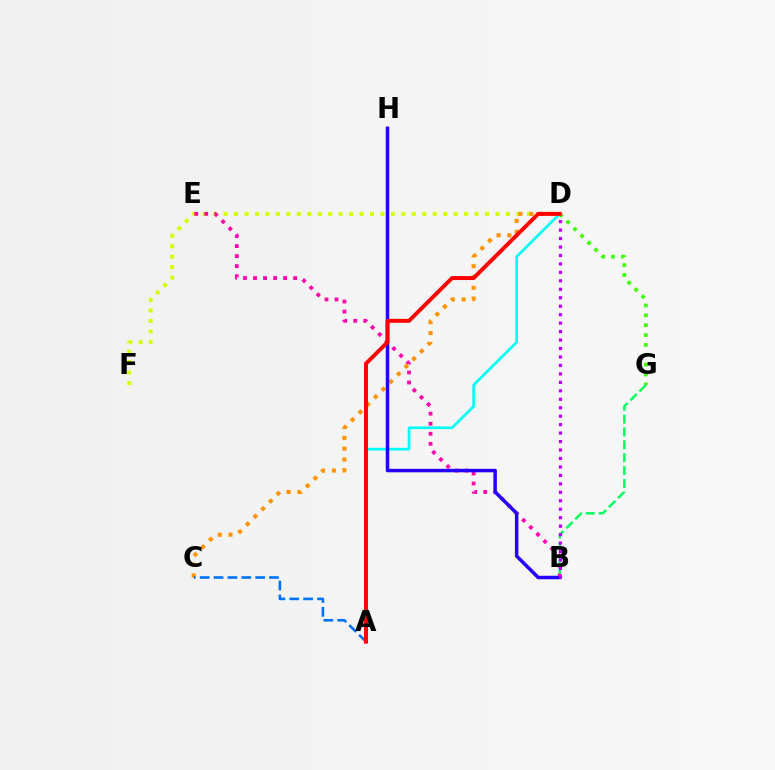{('D', 'F'): [{'color': '#d1ff00', 'line_style': 'dotted', 'thickness': 2.84}], ('D', 'G'): [{'color': '#3dff00', 'line_style': 'dotted', 'thickness': 2.68}], ('B', 'G'): [{'color': '#00ff5c', 'line_style': 'dashed', 'thickness': 1.75}], ('A', 'D'): [{'color': '#00fff6', 'line_style': 'solid', 'thickness': 1.92}, {'color': '#ff0000', 'line_style': 'solid', 'thickness': 2.84}], ('B', 'E'): [{'color': '#ff00ac', 'line_style': 'dotted', 'thickness': 2.73}], ('C', 'D'): [{'color': '#ff9400', 'line_style': 'dotted', 'thickness': 2.94}], ('B', 'H'): [{'color': '#2500ff', 'line_style': 'solid', 'thickness': 2.51}], ('A', 'C'): [{'color': '#0074ff', 'line_style': 'dashed', 'thickness': 1.88}], ('B', 'D'): [{'color': '#b900ff', 'line_style': 'dotted', 'thickness': 2.3}]}